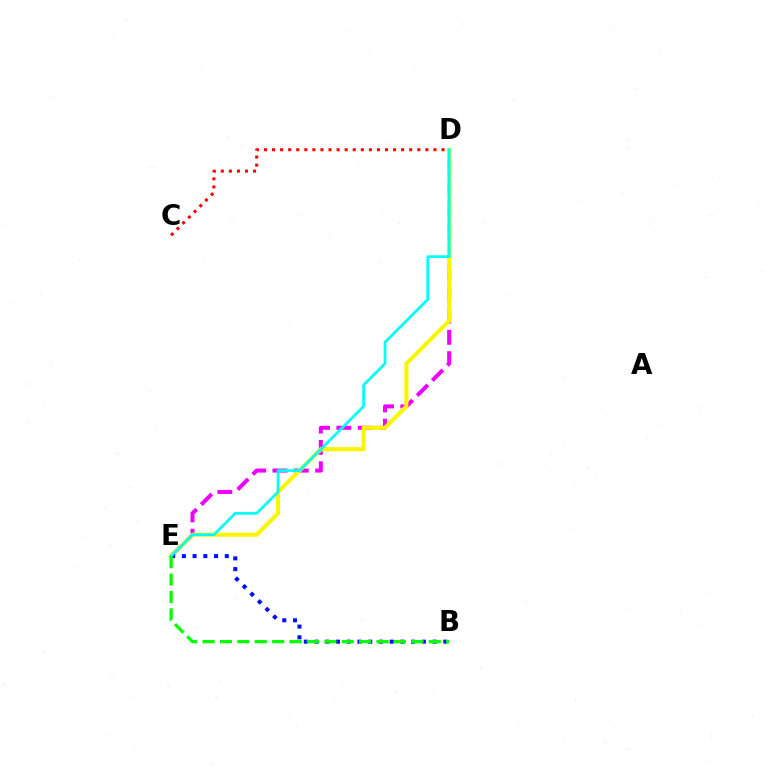{('D', 'E'): [{'color': '#ee00ff', 'line_style': 'dashed', 'thickness': 2.9}, {'color': '#fcf500', 'line_style': 'solid', 'thickness': 2.94}, {'color': '#00fff6', 'line_style': 'solid', 'thickness': 1.97}], ('B', 'E'): [{'color': '#0010ff', 'line_style': 'dotted', 'thickness': 2.92}, {'color': '#08ff00', 'line_style': 'dashed', 'thickness': 2.36}], ('C', 'D'): [{'color': '#ff0000', 'line_style': 'dotted', 'thickness': 2.19}]}